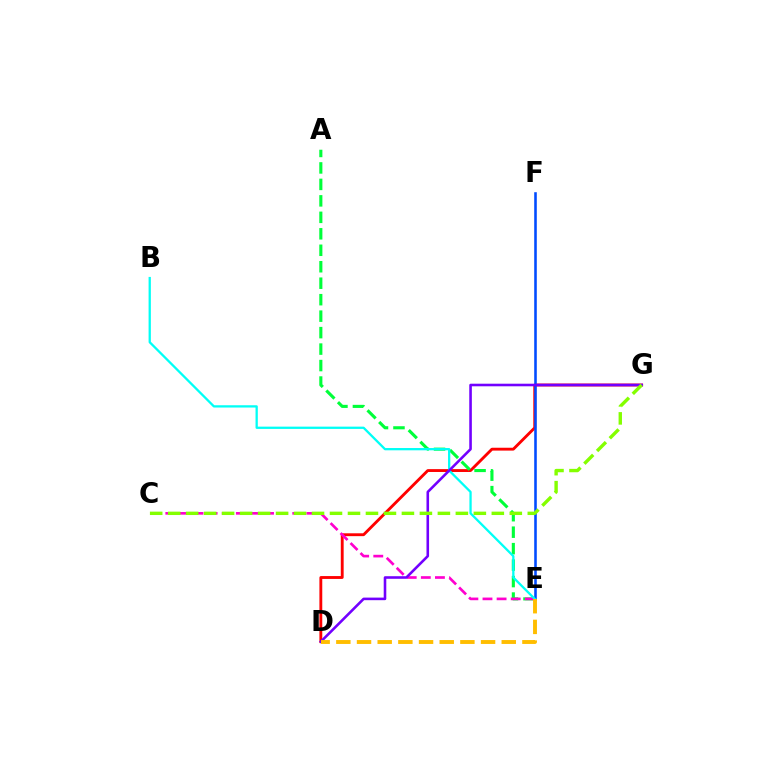{('D', 'G'): [{'color': '#ff0000', 'line_style': 'solid', 'thickness': 2.06}, {'color': '#7200ff', 'line_style': 'solid', 'thickness': 1.86}], ('A', 'E'): [{'color': '#00ff39', 'line_style': 'dashed', 'thickness': 2.24}], ('C', 'E'): [{'color': '#ff00cf', 'line_style': 'dashed', 'thickness': 1.92}], ('E', 'F'): [{'color': '#004bff', 'line_style': 'solid', 'thickness': 1.86}], ('B', 'E'): [{'color': '#00fff6', 'line_style': 'solid', 'thickness': 1.64}], ('D', 'E'): [{'color': '#ffbd00', 'line_style': 'dashed', 'thickness': 2.81}], ('C', 'G'): [{'color': '#84ff00', 'line_style': 'dashed', 'thickness': 2.44}]}